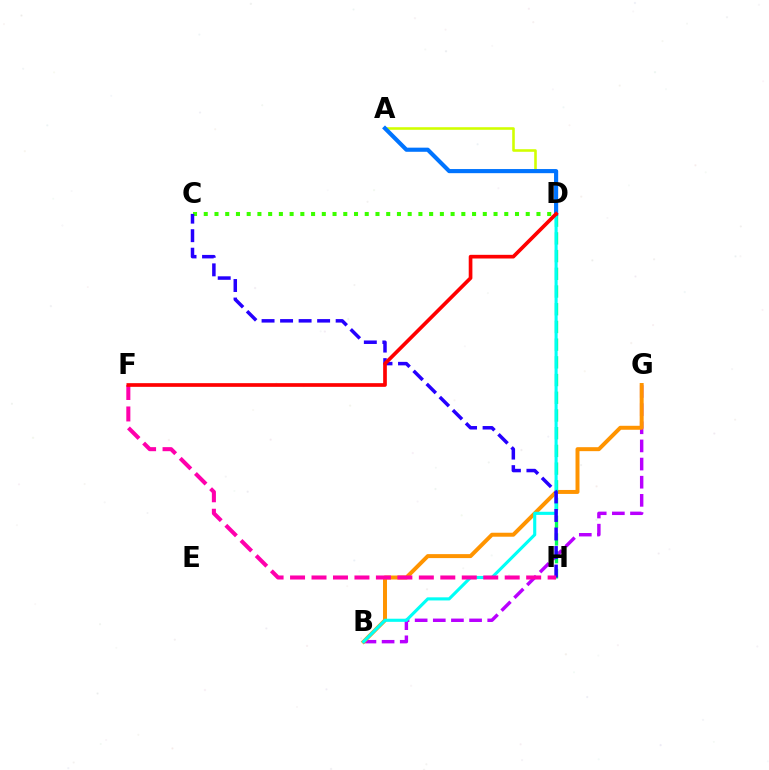{('B', 'G'): [{'color': '#b900ff', 'line_style': 'dashed', 'thickness': 2.47}, {'color': '#ff9400', 'line_style': 'solid', 'thickness': 2.86}], ('A', 'D'): [{'color': '#d1ff00', 'line_style': 'solid', 'thickness': 1.86}, {'color': '#0074ff', 'line_style': 'solid', 'thickness': 2.97}], ('C', 'D'): [{'color': '#3dff00', 'line_style': 'dotted', 'thickness': 2.92}], ('D', 'H'): [{'color': '#00ff5c', 'line_style': 'dashed', 'thickness': 2.41}], ('B', 'D'): [{'color': '#00fff6', 'line_style': 'solid', 'thickness': 2.24}], ('C', 'H'): [{'color': '#2500ff', 'line_style': 'dashed', 'thickness': 2.52}], ('F', 'H'): [{'color': '#ff00ac', 'line_style': 'dashed', 'thickness': 2.92}], ('D', 'F'): [{'color': '#ff0000', 'line_style': 'solid', 'thickness': 2.65}]}